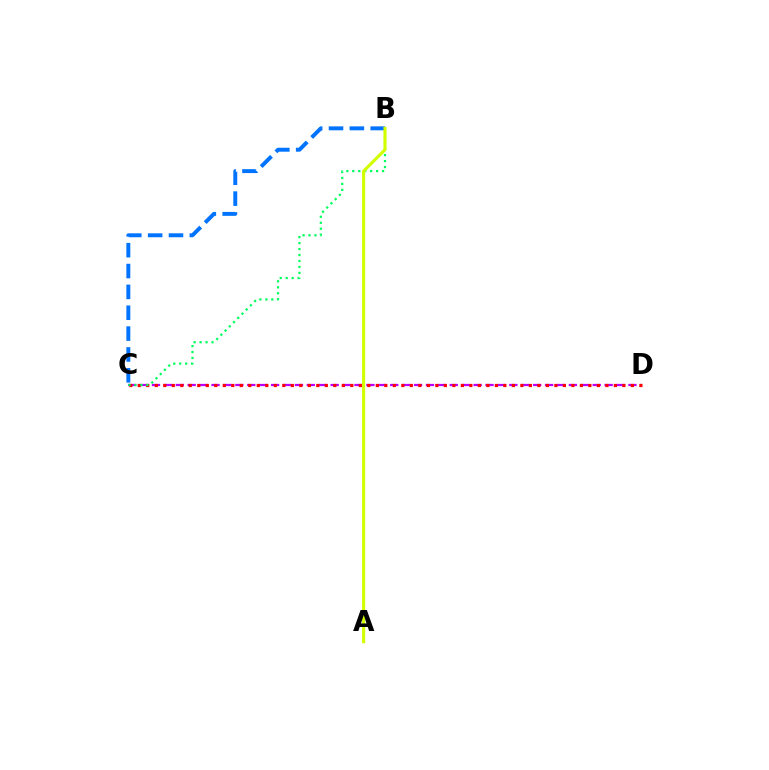{('C', 'D'): [{'color': '#b900ff', 'line_style': 'dashed', 'thickness': 1.62}, {'color': '#ff0000', 'line_style': 'dotted', 'thickness': 2.31}], ('B', 'C'): [{'color': '#0074ff', 'line_style': 'dashed', 'thickness': 2.83}, {'color': '#00ff5c', 'line_style': 'dotted', 'thickness': 1.62}], ('A', 'B'): [{'color': '#d1ff00', 'line_style': 'solid', 'thickness': 2.25}]}